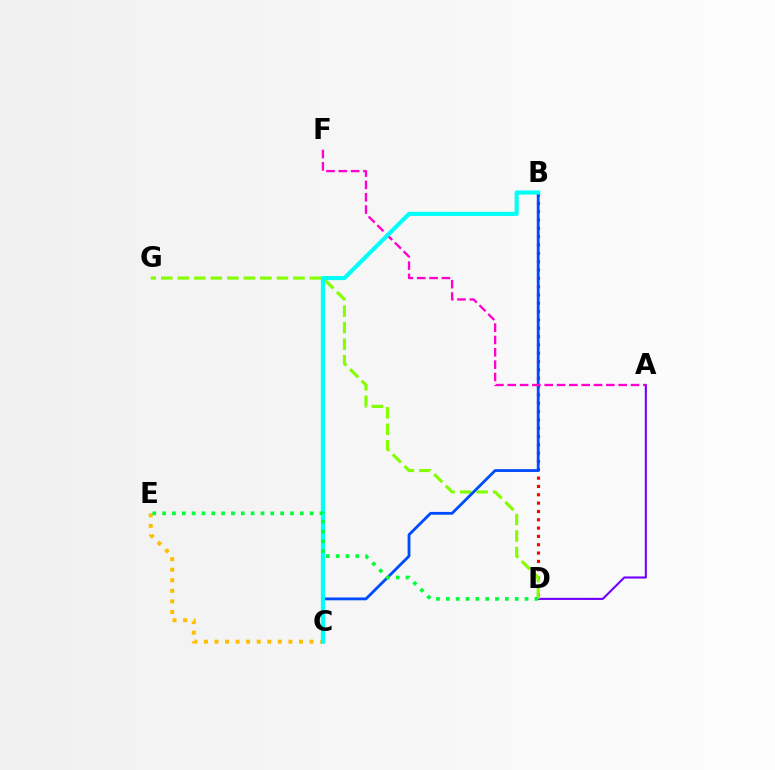{('C', 'E'): [{'color': '#ffbd00', 'line_style': 'dotted', 'thickness': 2.87}], ('A', 'D'): [{'color': '#7200ff', 'line_style': 'solid', 'thickness': 1.52}], ('B', 'D'): [{'color': '#ff0000', 'line_style': 'dotted', 'thickness': 2.26}], ('D', 'G'): [{'color': '#84ff00', 'line_style': 'dashed', 'thickness': 2.24}], ('B', 'C'): [{'color': '#004bff', 'line_style': 'solid', 'thickness': 2.03}, {'color': '#00fff6', 'line_style': 'solid', 'thickness': 2.96}], ('A', 'F'): [{'color': '#ff00cf', 'line_style': 'dashed', 'thickness': 1.67}], ('D', 'E'): [{'color': '#00ff39', 'line_style': 'dotted', 'thickness': 2.67}]}